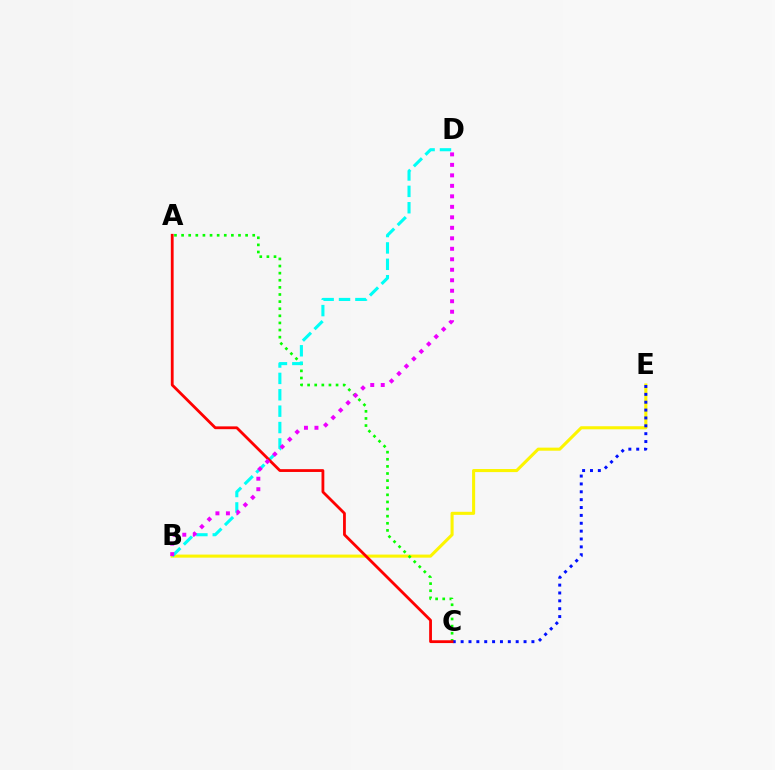{('B', 'E'): [{'color': '#fcf500', 'line_style': 'solid', 'thickness': 2.22}], ('A', 'C'): [{'color': '#08ff00', 'line_style': 'dotted', 'thickness': 1.93}, {'color': '#ff0000', 'line_style': 'solid', 'thickness': 2.02}], ('C', 'E'): [{'color': '#0010ff', 'line_style': 'dotted', 'thickness': 2.14}], ('B', 'D'): [{'color': '#00fff6', 'line_style': 'dashed', 'thickness': 2.23}, {'color': '#ee00ff', 'line_style': 'dotted', 'thickness': 2.85}]}